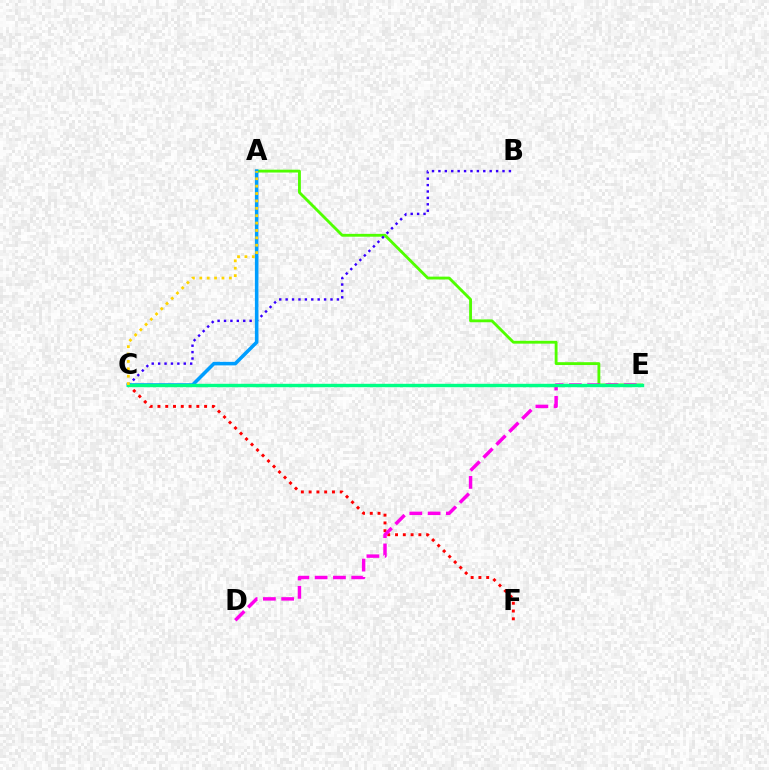{('C', 'F'): [{'color': '#ff0000', 'line_style': 'dotted', 'thickness': 2.11}], ('A', 'E'): [{'color': '#4fff00', 'line_style': 'solid', 'thickness': 2.05}], ('B', 'C'): [{'color': '#3700ff', 'line_style': 'dotted', 'thickness': 1.74}], ('D', 'E'): [{'color': '#ff00ed', 'line_style': 'dashed', 'thickness': 2.48}], ('A', 'C'): [{'color': '#009eff', 'line_style': 'solid', 'thickness': 2.56}, {'color': '#ffd500', 'line_style': 'dotted', 'thickness': 2.01}], ('C', 'E'): [{'color': '#00ff86', 'line_style': 'solid', 'thickness': 2.45}]}